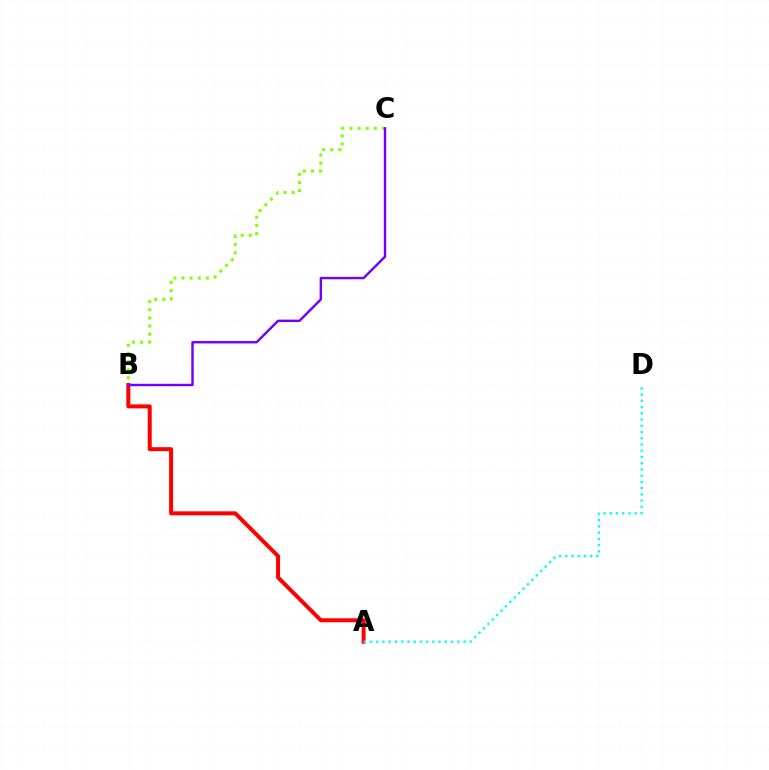{('A', 'B'): [{'color': '#ff0000', 'line_style': 'solid', 'thickness': 2.88}], ('A', 'D'): [{'color': '#00fff6', 'line_style': 'dotted', 'thickness': 1.69}], ('B', 'C'): [{'color': '#84ff00', 'line_style': 'dotted', 'thickness': 2.21}, {'color': '#7200ff', 'line_style': 'solid', 'thickness': 1.74}]}